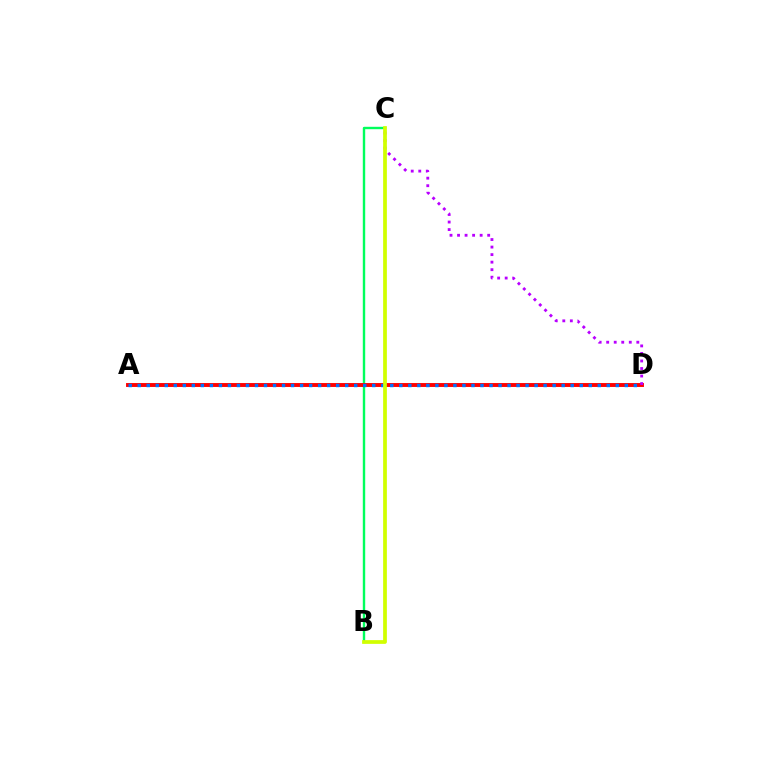{('B', 'C'): [{'color': '#00ff5c', 'line_style': 'solid', 'thickness': 1.73}, {'color': '#d1ff00', 'line_style': 'solid', 'thickness': 2.69}], ('A', 'D'): [{'color': '#ff0000', 'line_style': 'solid', 'thickness': 2.82}, {'color': '#0074ff', 'line_style': 'dotted', 'thickness': 2.45}], ('C', 'D'): [{'color': '#b900ff', 'line_style': 'dotted', 'thickness': 2.05}]}